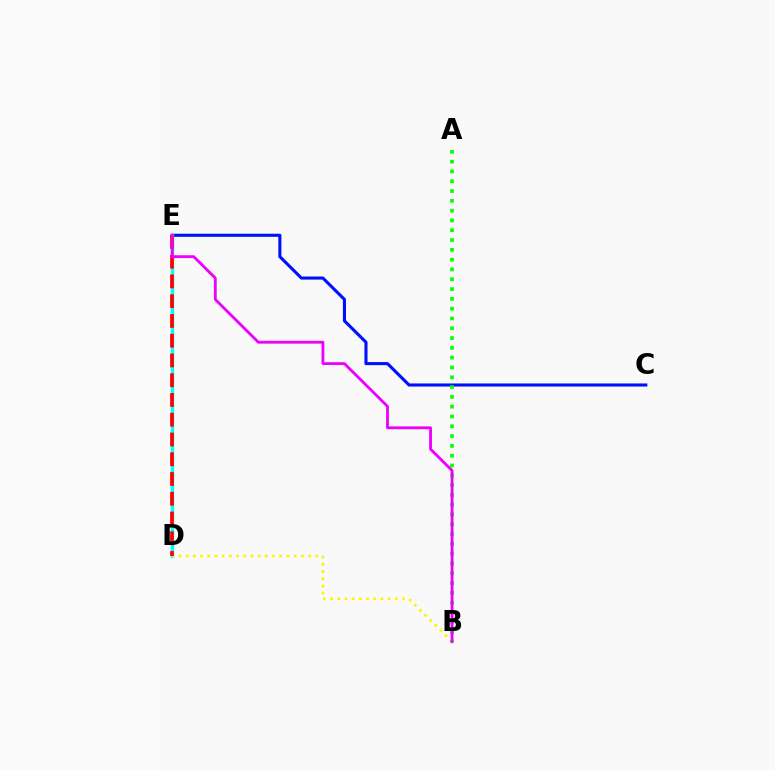{('C', 'E'): [{'color': '#0010ff', 'line_style': 'solid', 'thickness': 2.22}], ('D', 'E'): [{'color': '#00fff6', 'line_style': 'solid', 'thickness': 2.44}, {'color': '#ff0000', 'line_style': 'dashed', 'thickness': 2.68}], ('B', 'D'): [{'color': '#fcf500', 'line_style': 'dotted', 'thickness': 1.96}], ('A', 'B'): [{'color': '#08ff00', 'line_style': 'dotted', 'thickness': 2.66}], ('B', 'E'): [{'color': '#ee00ff', 'line_style': 'solid', 'thickness': 2.05}]}